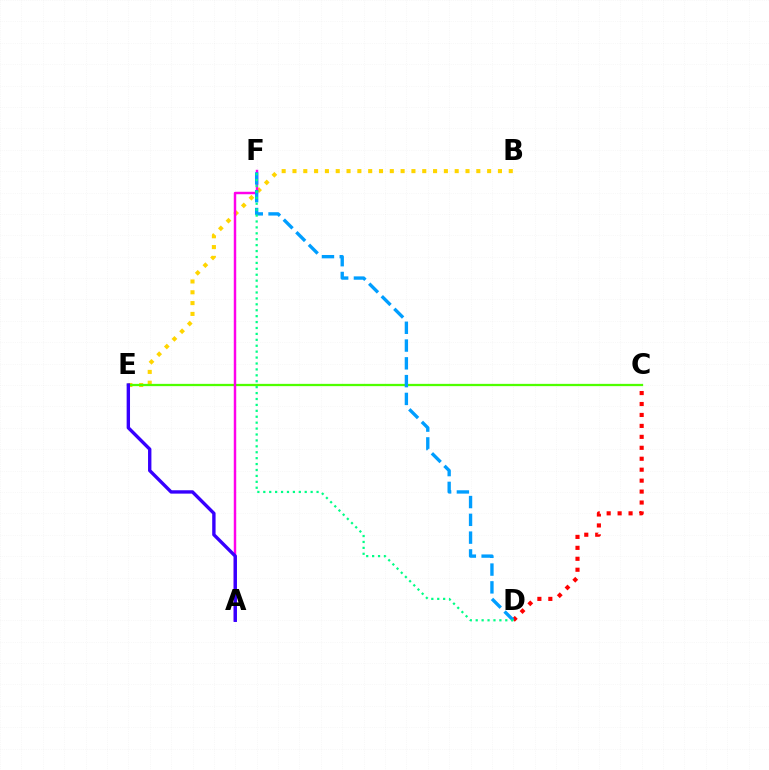{('C', 'D'): [{'color': '#ff0000', 'line_style': 'dotted', 'thickness': 2.97}], ('B', 'E'): [{'color': '#ffd500', 'line_style': 'dotted', 'thickness': 2.94}], ('C', 'E'): [{'color': '#4fff00', 'line_style': 'solid', 'thickness': 1.64}], ('A', 'F'): [{'color': '#ff00ed', 'line_style': 'solid', 'thickness': 1.77}], ('D', 'F'): [{'color': '#009eff', 'line_style': 'dashed', 'thickness': 2.42}, {'color': '#00ff86', 'line_style': 'dotted', 'thickness': 1.61}], ('A', 'E'): [{'color': '#3700ff', 'line_style': 'solid', 'thickness': 2.43}]}